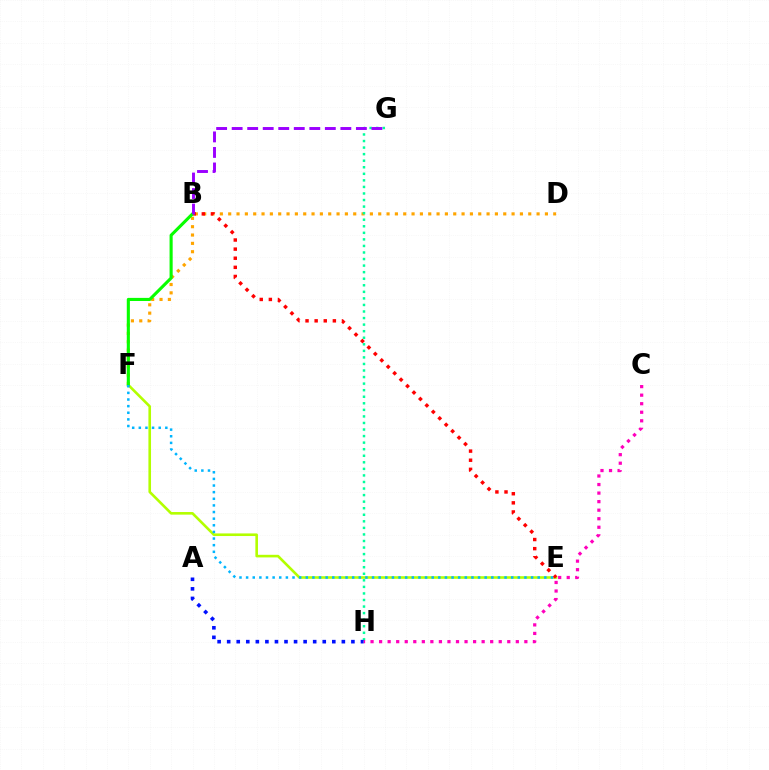{('D', 'F'): [{'color': '#ffa500', 'line_style': 'dotted', 'thickness': 2.26}], ('E', 'F'): [{'color': '#b3ff00', 'line_style': 'solid', 'thickness': 1.88}, {'color': '#00b5ff', 'line_style': 'dotted', 'thickness': 1.8}], ('B', 'E'): [{'color': '#ff0000', 'line_style': 'dotted', 'thickness': 2.47}], ('G', 'H'): [{'color': '#00ff9d', 'line_style': 'dotted', 'thickness': 1.78}], ('B', 'F'): [{'color': '#08ff00', 'line_style': 'solid', 'thickness': 2.24}], ('B', 'G'): [{'color': '#9b00ff', 'line_style': 'dashed', 'thickness': 2.11}], ('C', 'H'): [{'color': '#ff00bd', 'line_style': 'dotted', 'thickness': 2.32}], ('A', 'H'): [{'color': '#0010ff', 'line_style': 'dotted', 'thickness': 2.6}]}